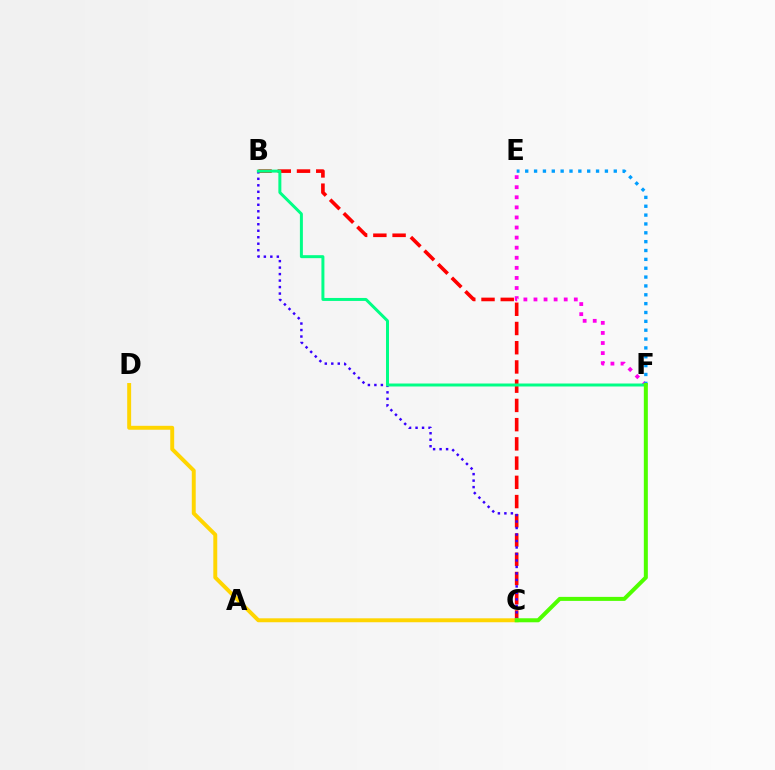{('B', 'C'): [{'color': '#ff0000', 'line_style': 'dashed', 'thickness': 2.61}, {'color': '#3700ff', 'line_style': 'dotted', 'thickness': 1.76}], ('C', 'D'): [{'color': '#ffd500', 'line_style': 'solid', 'thickness': 2.83}], ('E', 'F'): [{'color': '#ff00ed', 'line_style': 'dotted', 'thickness': 2.74}, {'color': '#009eff', 'line_style': 'dotted', 'thickness': 2.41}], ('B', 'F'): [{'color': '#00ff86', 'line_style': 'solid', 'thickness': 2.14}], ('C', 'F'): [{'color': '#4fff00', 'line_style': 'solid', 'thickness': 2.89}]}